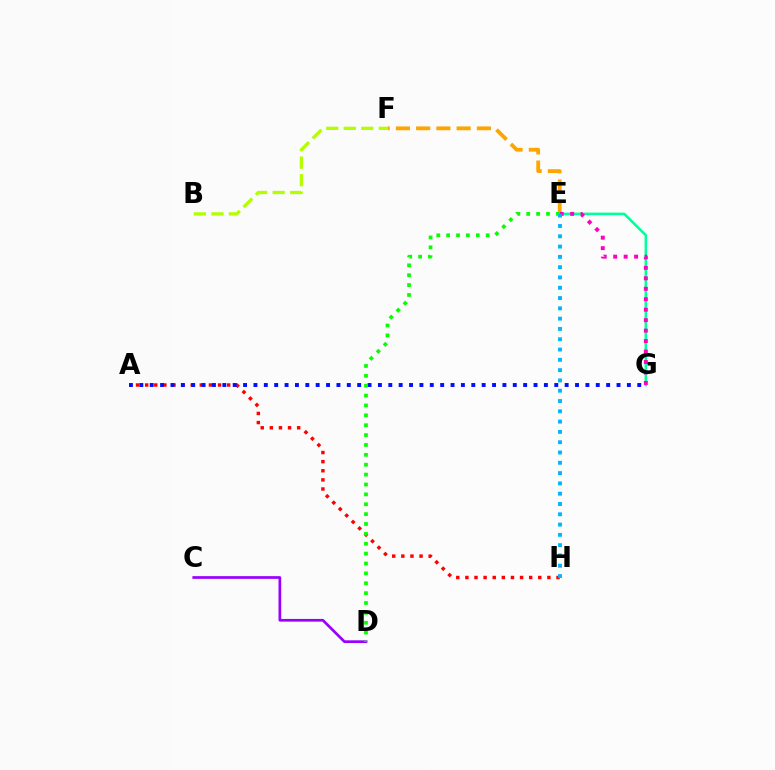{('E', 'F'): [{'color': '#ffa500', 'line_style': 'dashed', 'thickness': 2.75}], ('B', 'F'): [{'color': '#b3ff00', 'line_style': 'dashed', 'thickness': 2.38}], ('C', 'D'): [{'color': '#9b00ff', 'line_style': 'solid', 'thickness': 1.95}], ('E', 'G'): [{'color': '#00ff9d', 'line_style': 'solid', 'thickness': 1.86}, {'color': '#ff00bd', 'line_style': 'dotted', 'thickness': 2.84}], ('A', 'H'): [{'color': '#ff0000', 'line_style': 'dotted', 'thickness': 2.48}], ('A', 'G'): [{'color': '#0010ff', 'line_style': 'dotted', 'thickness': 2.82}], ('D', 'E'): [{'color': '#08ff00', 'line_style': 'dotted', 'thickness': 2.68}], ('E', 'H'): [{'color': '#00b5ff', 'line_style': 'dotted', 'thickness': 2.8}]}